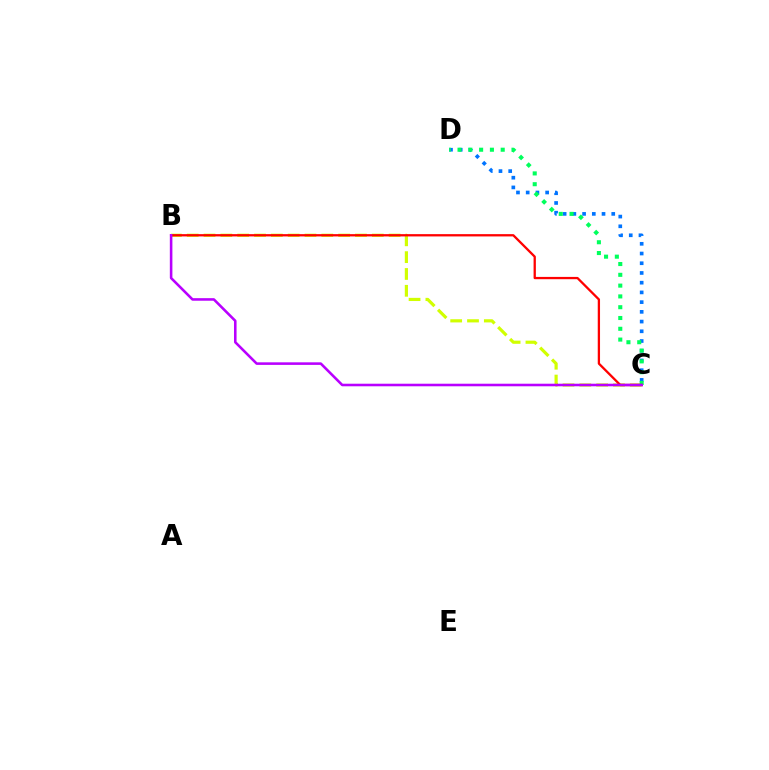{('B', 'C'): [{'color': '#d1ff00', 'line_style': 'dashed', 'thickness': 2.29}, {'color': '#ff0000', 'line_style': 'solid', 'thickness': 1.65}, {'color': '#b900ff', 'line_style': 'solid', 'thickness': 1.85}], ('C', 'D'): [{'color': '#0074ff', 'line_style': 'dotted', 'thickness': 2.64}, {'color': '#00ff5c', 'line_style': 'dotted', 'thickness': 2.93}]}